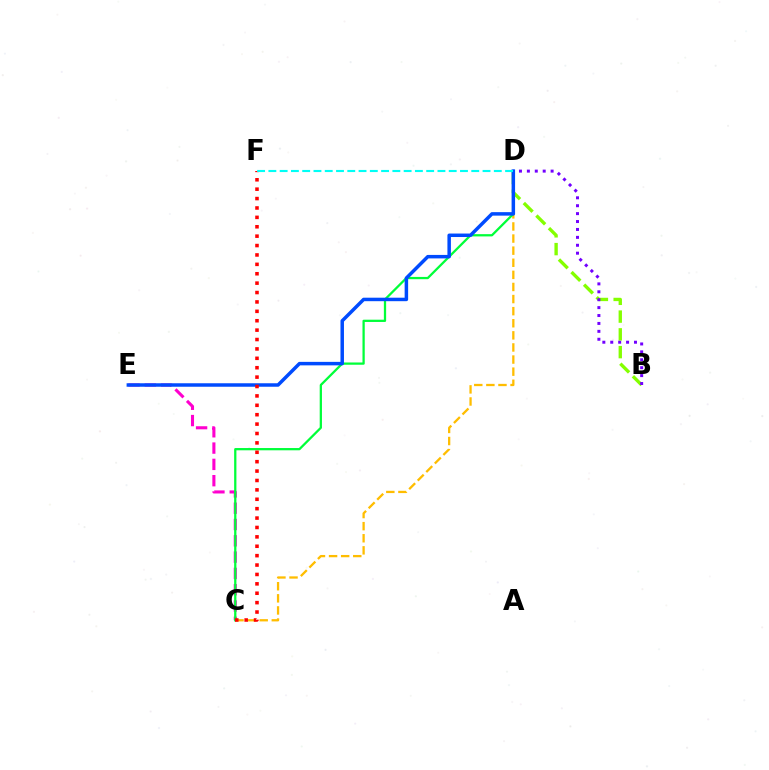{('C', 'E'): [{'color': '#ff00cf', 'line_style': 'dashed', 'thickness': 2.21}], ('C', 'D'): [{'color': '#ffbd00', 'line_style': 'dashed', 'thickness': 1.64}, {'color': '#00ff39', 'line_style': 'solid', 'thickness': 1.63}], ('B', 'D'): [{'color': '#84ff00', 'line_style': 'dashed', 'thickness': 2.41}, {'color': '#7200ff', 'line_style': 'dotted', 'thickness': 2.15}], ('D', 'E'): [{'color': '#004bff', 'line_style': 'solid', 'thickness': 2.51}], ('C', 'F'): [{'color': '#ff0000', 'line_style': 'dotted', 'thickness': 2.55}], ('D', 'F'): [{'color': '#00fff6', 'line_style': 'dashed', 'thickness': 1.53}]}